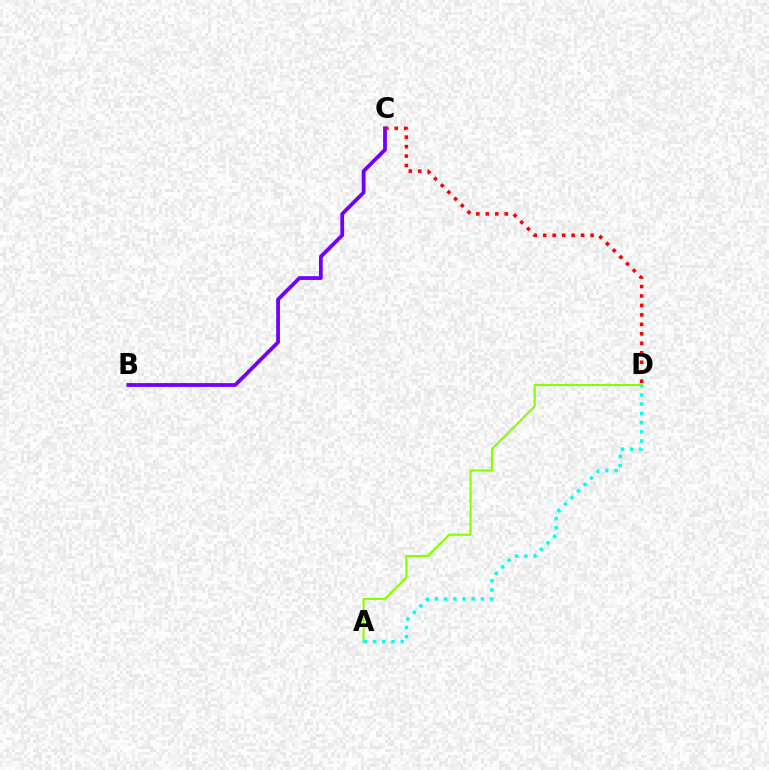{('B', 'C'): [{'color': '#7200ff', 'line_style': 'solid', 'thickness': 2.73}], ('A', 'D'): [{'color': '#84ff00', 'line_style': 'solid', 'thickness': 1.54}, {'color': '#00fff6', 'line_style': 'dotted', 'thickness': 2.5}], ('C', 'D'): [{'color': '#ff0000', 'line_style': 'dotted', 'thickness': 2.57}]}